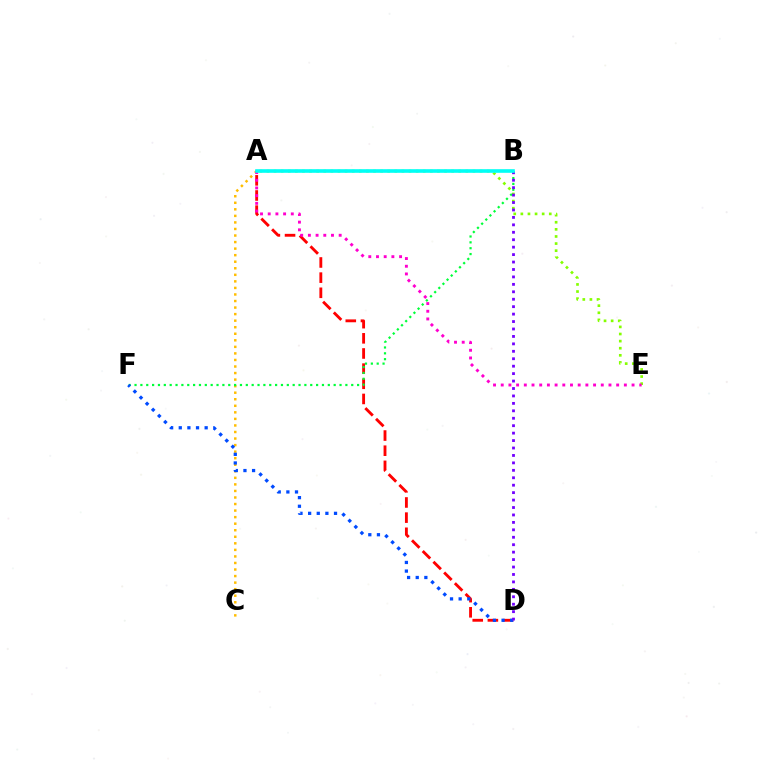{('A', 'C'): [{'color': '#ffbd00', 'line_style': 'dotted', 'thickness': 1.78}], ('A', 'D'): [{'color': '#ff0000', 'line_style': 'dashed', 'thickness': 2.06}], ('B', 'F'): [{'color': '#00ff39', 'line_style': 'dotted', 'thickness': 1.59}], ('A', 'E'): [{'color': '#84ff00', 'line_style': 'dotted', 'thickness': 1.93}, {'color': '#ff00cf', 'line_style': 'dotted', 'thickness': 2.09}], ('D', 'F'): [{'color': '#004bff', 'line_style': 'dotted', 'thickness': 2.34}], ('B', 'D'): [{'color': '#7200ff', 'line_style': 'dotted', 'thickness': 2.02}], ('A', 'B'): [{'color': '#00fff6', 'line_style': 'solid', 'thickness': 2.6}]}